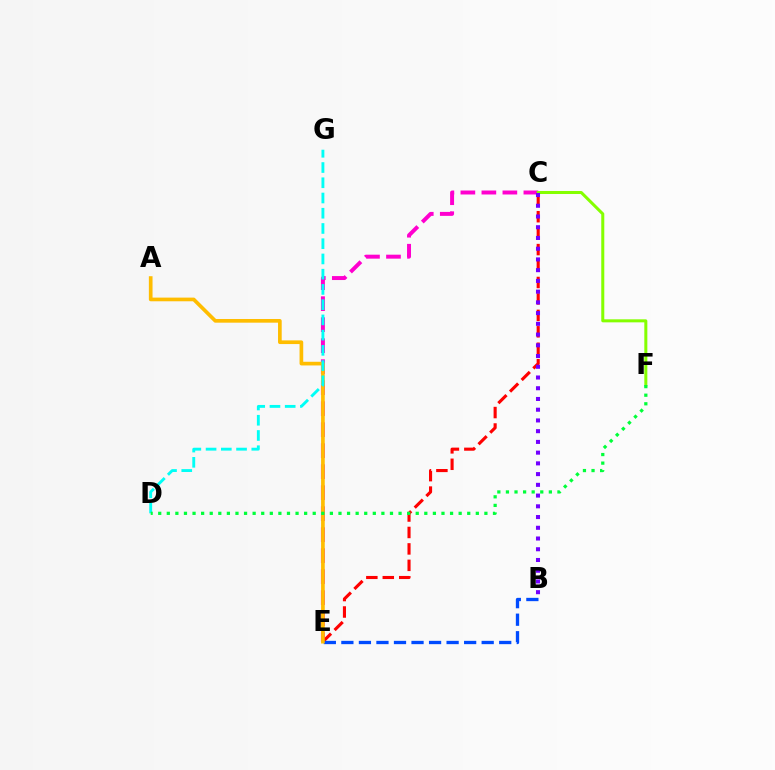{('C', 'E'): [{'color': '#ff00cf', 'line_style': 'dashed', 'thickness': 2.85}, {'color': '#ff0000', 'line_style': 'dashed', 'thickness': 2.23}], ('B', 'E'): [{'color': '#004bff', 'line_style': 'dashed', 'thickness': 2.38}], ('A', 'E'): [{'color': '#ffbd00', 'line_style': 'solid', 'thickness': 2.65}], ('C', 'F'): [{'color': '#84ff00', 'line_style': 'solid', 'thickness': 2.18}], ('D', 'G'): [{'color': '#00fff6', 'line_style': 'dashed', 'thickness': 2.07}], ('B', 'C'): [{'color': '#7200ff', 'line_style': 'dotted', 'thickness': 2.92}], ('D', 'F'): [{'color': '#00ff39', 'line_style': 'dotted', 'thickness': 2.33}]}